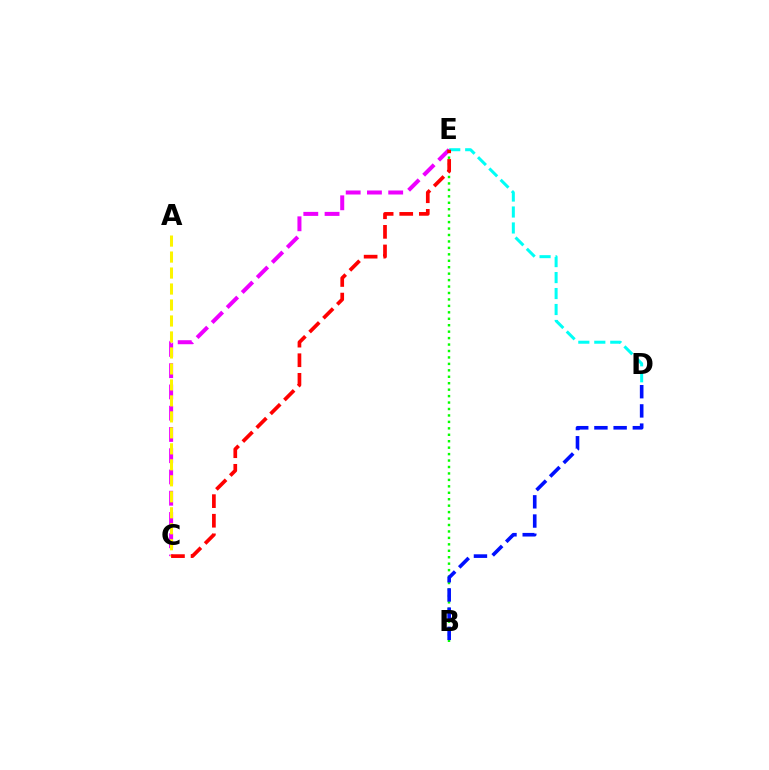{('C', 'E'): [{'color': '#ee00ff', 'line_style': 'dashed', 'thickness': 2.89}, {'color': '#ff0000', 'line_style': 'dashed', 'thickness': 2.66}], ('B', 'E'): [{'color': '#08ff00', 'line_style': 'dotted', 'thickness': 1.75}], ('A', 'C'): [{'color': '#fcf500', 'line_style': 'dashed', 'thickness': 2.17}], ('D', 'E'): [{'color': '#00fff6', 'line_style': 'dashed', 'thickness': 2.17}], ('B', 'D'): [{'color': '#0010ff', 'line_style': 'dashed', 'thickness': 2.61}]}